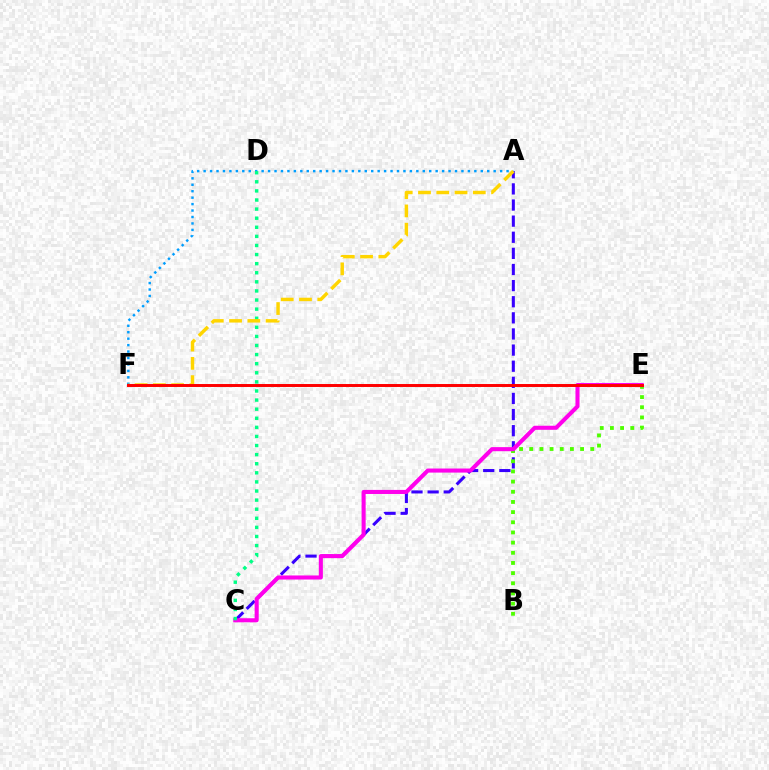{('A', 'F'): [{'color': '#009eff', 'line_style': 'dotted', 'thickness': 1.75}, {'color': '#ffd500', 'line_style': 'dashed', 'thickness': 2.48}], ('A', 'C'): [{'color': '#3700ff', 'line_style': 'dashed', 'thickness': 2.19}], ('B', 'E'): [{'color': '#4fff00', 'line_style': 'dotted', 'thickness': 2.76}], ('C', 'E'): [{'color': '#ff00ed', 'line_style': 'solid', 'thickness': 2.93}], ('C', 'D'): [{'color': '#00ff86', 'line_style': 'dotted', 'thickness': 2.47}], ('E', 'F'): [{'color': '#ff0000', 'line_style': 'solid', 'thickness': 2.13}]}